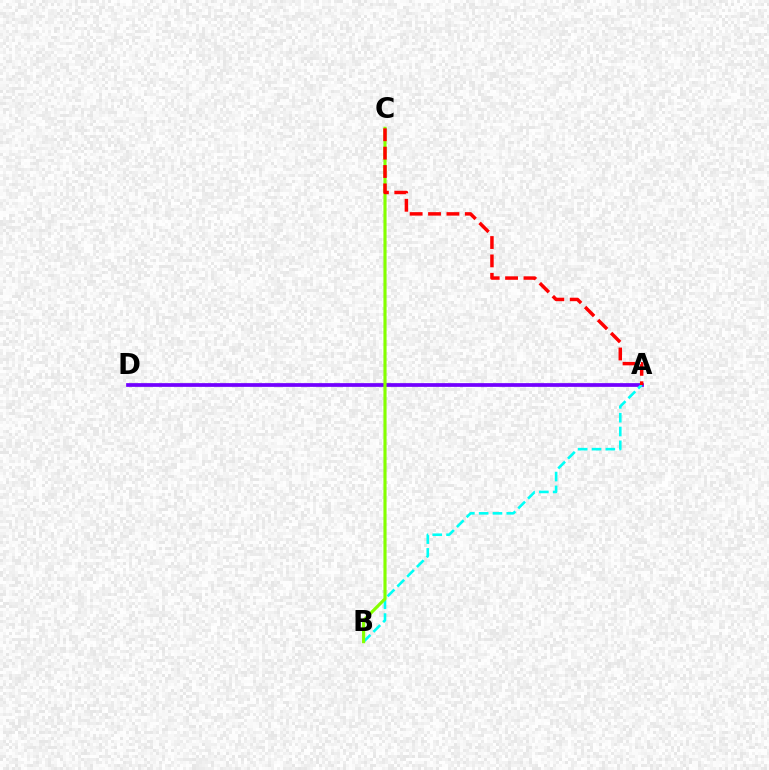{('A', 'D'): [{'color': '#7200ff', 'line_style': 'solid', 'thickness': 2.68}], ('A', 'B'): [{'color': '#00fff6', 'line_style': 'dashed', 'thickness': 1.88}], ('B', 'C'): [{'color': '#84ff00', 'line_style': 'solid', 'thickness': 2.26}], ('A', 'C'): [{'color': '#ff0000', 'line_style': 'dashed', 'thickness': 2.5}]}